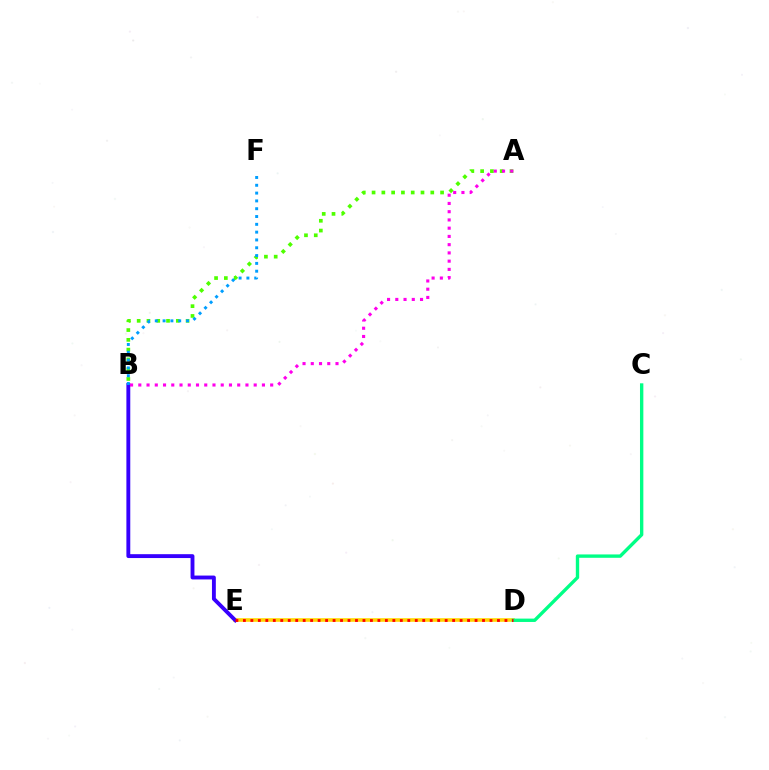{('D', 'E'): [{'color': '#ffd500', 'line_style': 'solid', 'thickness': 2.6}, {'color': '#ff0000', 'line_style': 'dotted', 'thickness': 2.03}], ('B', 'E'): [{'color': '#3700ff', 'line_style': 'solid', 'thickness': 2.79}], ('A', 'B'): [{'color': '#4fff00', 'line_style': 'dotted', 'thickness': 2.66}, {'color': '#ff00ed', 'line_style': 'dotted', 'thickness': 2.24}], ('C', 'D'): [{'color': '#00ff86', 'line_style': 'solid', 'thickness': 2.42}], ('B', 'F'): [{'color': '#009eff', 'line_style': 'dotted', 'thickness': 2.12}]}